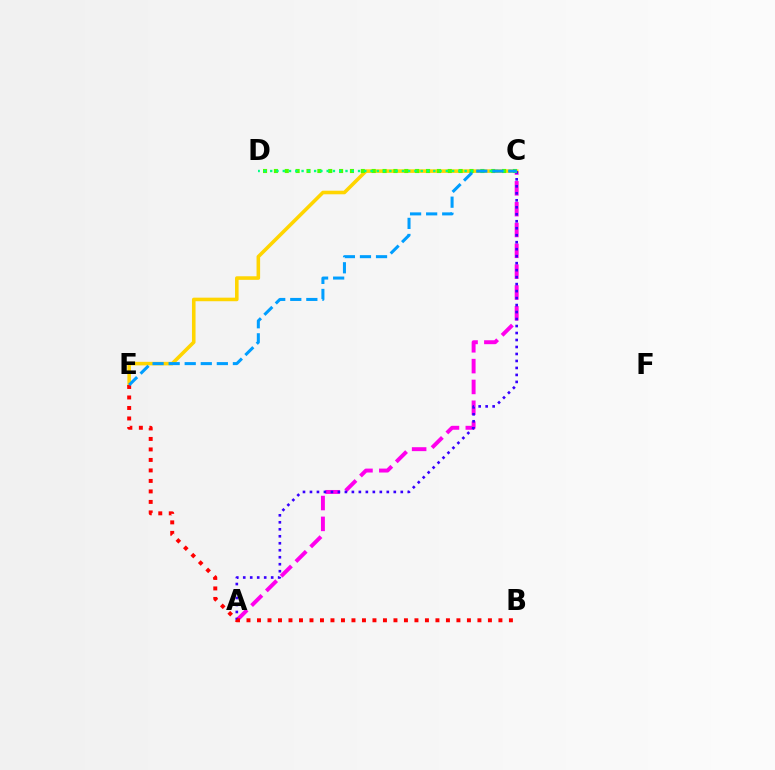{('A', 'C'): [{'color': '#ff00ed', 'line_style': 'dashed', 'thickness': 2.83}, {'color': '#3700ff', 'line_style': 'dotted', 'thickness': 1.9}], ('C', 'E'): [{'color': '#ffd500', 'line_style': 'solid', 'thickness': 2.57}, {'color': '#009eff', 'line_style': 'dashed', 'thickness': 2.18}], ('B', 'E'): [{'color': '#ff0000', 'line_style': 'dotted', 'thickness': 2.85}], ('C', 'D'): [{'color': '#4fff00', 'line_style': 'dotted', 'thickness': 2.95}, {'color': '#00ff86', 'line_style': 'dotted', 'thickness': 1.7}]}